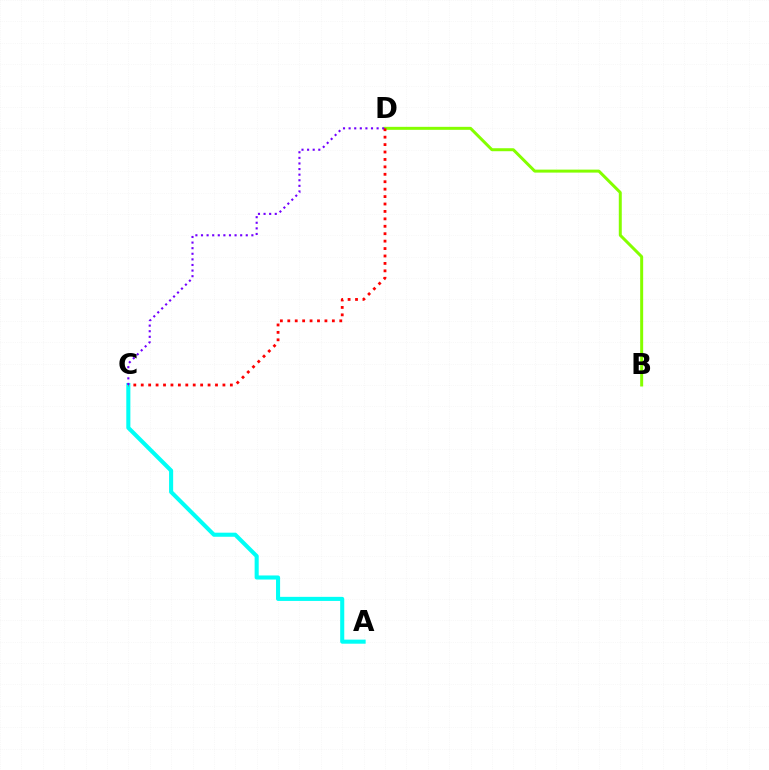{('A', 'C'): [{'color': '#00fff6', 'line_style': 'solid', 'thickness': 2.93}], ('B', 'D'): [{'color': '#84ff00', 'line_style': 'solid', 'thickness': 2.15}], ('C', 'D'): [{'color': '#ff0000', 'line_style': 'dotted', 'thickness': 2.02}, {'color': '#7200ff', 'line_style': 'dotted', 'thickness': 1.52}]}